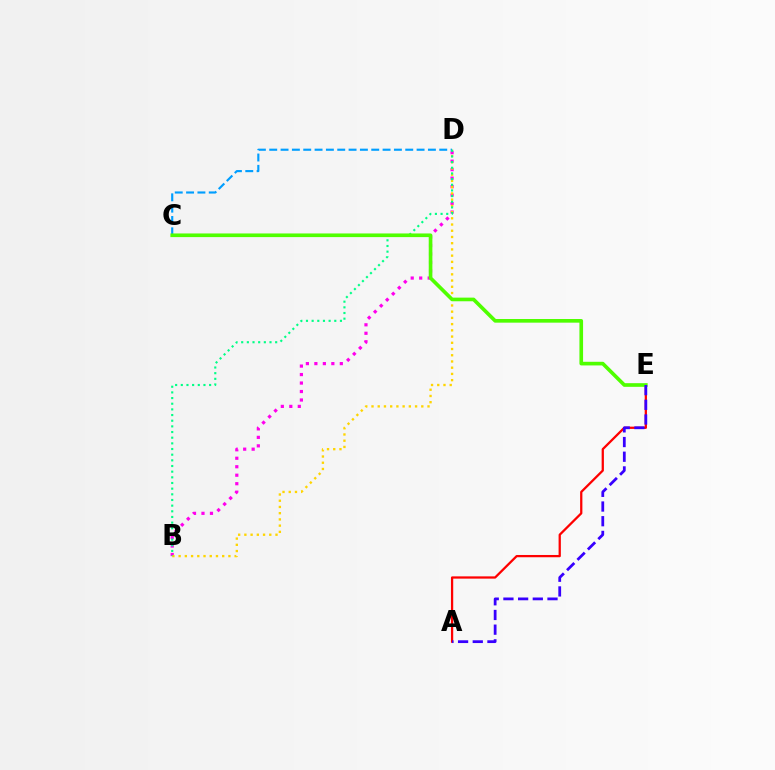{('B', 'D'): [{'color': '#ff00ed', 'line_style': 'dotted', 'thickness': 2.3}, {'color': '#ffd500', 'line_style': 'dotted', 'thickness': 1.69}, {'color': '#00ff86', 'line_style': 'dotted', 'thickness': 1.54}], ('C', 'D'): [{'color': '#009eff', 'line_style': 'dashed', 'thickness': 1.54}], ('A', 'E'): [{'color': '#ff0000', 'line_style': 'solid', 'thickness': 1.63}, {'color': '#3700ff', 'line_style': 'dashed', 'thickness': 2.0}], ('C', 'E'): [{'color': '#4fff00', 'line_style': 'solid', 'thickness': 2.63}]}